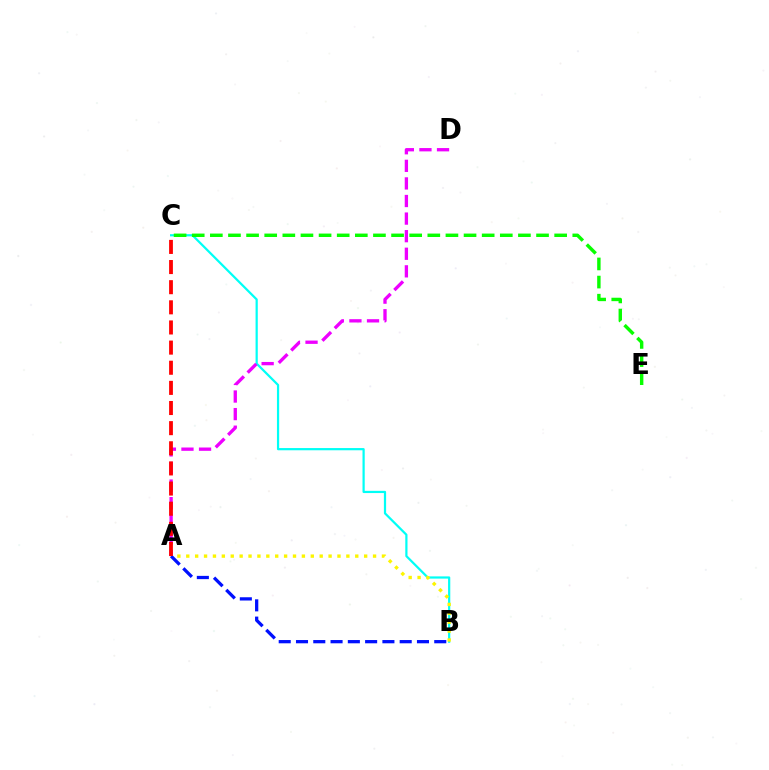{('B', 'C'): [{'color': '#00fff6', 'line_style': 'solid', 'thickness': 1.6}], ('A', 'B'): [{'color': '#fcf500', 'line_style': 'dotted', 'thickness': 2.42}, {'color': '#0010ff', 'line_style': 'dashed', 'thickness': 2.35}], ('C', 'E'): [{'color': '#08ff00', 'line_style': 'dashed', 'thickness': 2.46}], ('A', 'D'): [{'color': '#ee00ff', 'line_style': 'dashed', 'thickness': 2.39}], ('A', 'C'): [{'color': '#ff0000', 'line_style': 'dashed', 'thickness': 2.74}]}